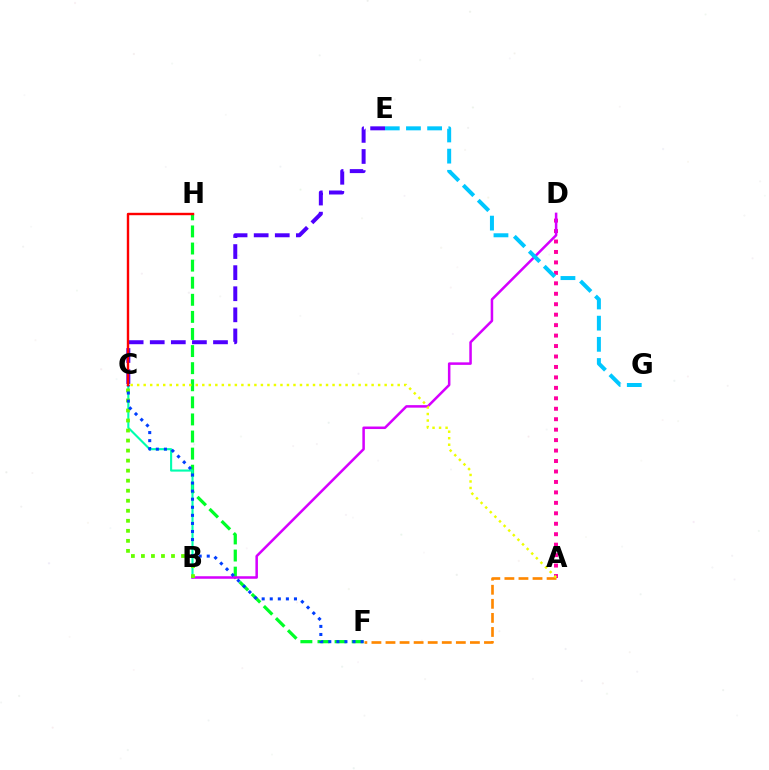{('F', 'H'): [{'color': '#00ff27', 'line_style': 'dashed', 'thickness': 2.32}], ('B', 'C'): [{'color': '#00ffaf', 'line_style': 'solid', 'thickness': 1.52}, {'color': '#66ff00', 'line_style': 'dotted', 'thickness': 2.72}], ('A', 'D'): [{'color': '#ff00a0', 'line_style': 'dotted', 'thickness': 2.84}], ('B', 'D'): [{'color': '#d600ff', 'line_style': 'solid', 'thickness': 1.82}], ('E', 'G'): [{'color': '#00c7ff', 'line_style': 'dashed', 'thickness': 2.88}], ('A', 'F'): [{'color': '#ff8800', 'line_style': 'dashed', 'thickness': 1.91}], ('C', 'E'): [{'color': '#4f00ff', 'line_style': 'dashed', 'thickness': 2.86}], ('C', 'F'): [{'color': '#003fff', 'line_style': 'dotted', 'thickness': 2.19}], ('A', 'C'): [{'color': '#eeff00', 'line_style': 'dotted', 'thickness': 1.77}], ('C', 'H'): [{'color': '#ff0000', 'line_style': 'solid', 'thickness': 1.73}]}